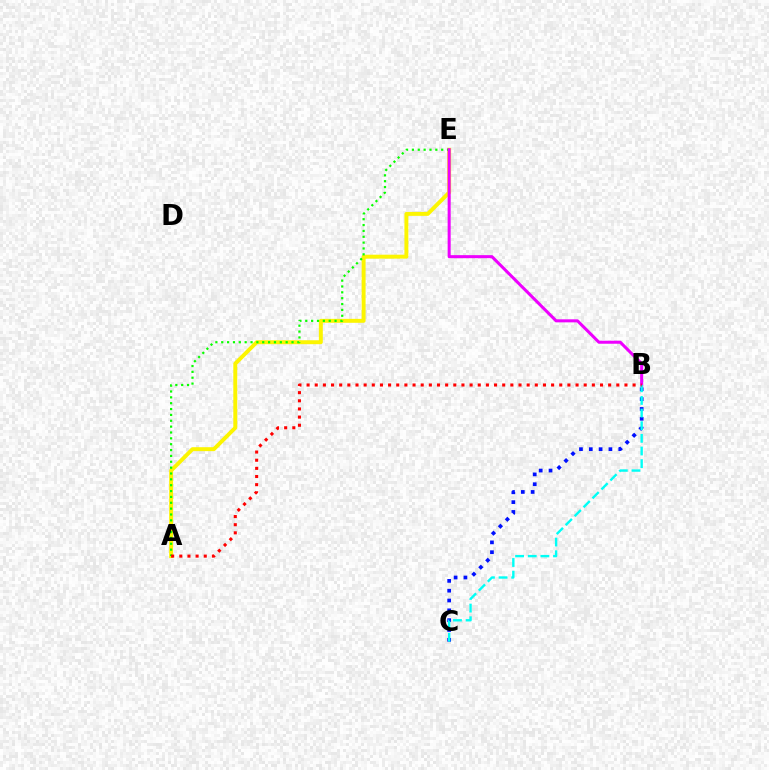{('A', 'E'): [{'color': '#fcf500', 'line_style': 'solid', 'thickness': 2.83}, {'color': '#08ff00', 'line_style': 'dotted', 'thickness': 1.59}], ('B', 'C'): [{'color': '#0010ff', 'line_style': 'dotted', 'thickness': 2.67}, {'color': '#00fff6', 'line_style': 'dashed', 'thickness': 1.72}], ('B', 'E'): [{'color': '#ee00ff', 'line_style': 'solid', 'thickness': 2.19}], ('A', 'B'): [{'color': '#ff0000', 'line_style': 'dotted', 'thickness': 2.21}]}